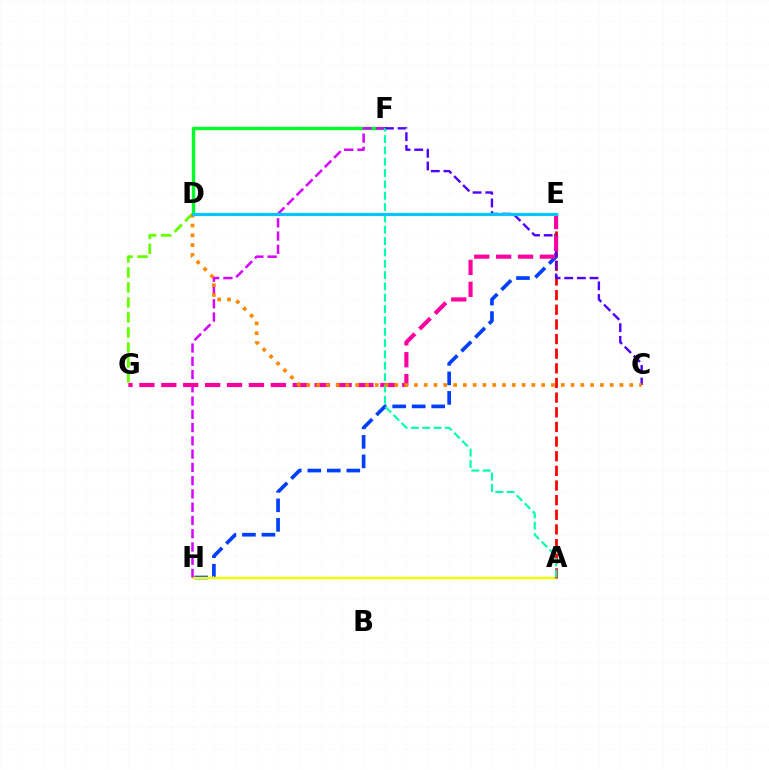{('D', 'F'): [{'color': '#00ff27', 'line_style': 'solid', 'thickness': 2.44}], ('E', 'H'): [{'color': '#003fff', 'line_style': 'dashed', 'thickness': 2.65}], ('A', 'H'): [{'color': '#eeff00', 'line_style': 'solid', 'thickness': 1.77}], ('A', 'E'): [{'color': '#ff0000', 'line_style': 'dashed', 'thickness': 1.99}], ('F', 'H'): [{'color': '#d600ff', 'line_style': 'dashed', 'thickness': 1.8}], ('C', 'F'): [{'color': '#4f00ff', 'line_style': 'dashed', 'thickness': 1.72}], ('E', 'G'): [{'color': '#ff00a0', 'line_style': 'dashed', 'thickness': 2.98}], ('A', 'F'): [{'color': '#00ffaf', 'line_style': 'dashed', 'thickness': 1.54}], ('D', 'G'): [{'color': '#66ff00', 'line_style': 'dashed', 'thickness': 2.04}], ('C', 'D'): [{'color': '#ff8800', 'line_style': 'dotted', 'thickness': 2.66}], ('D', 'E'): [{'color': '#00c7ff', 'line_style': 'solid', 'thickness': 2.27}]}